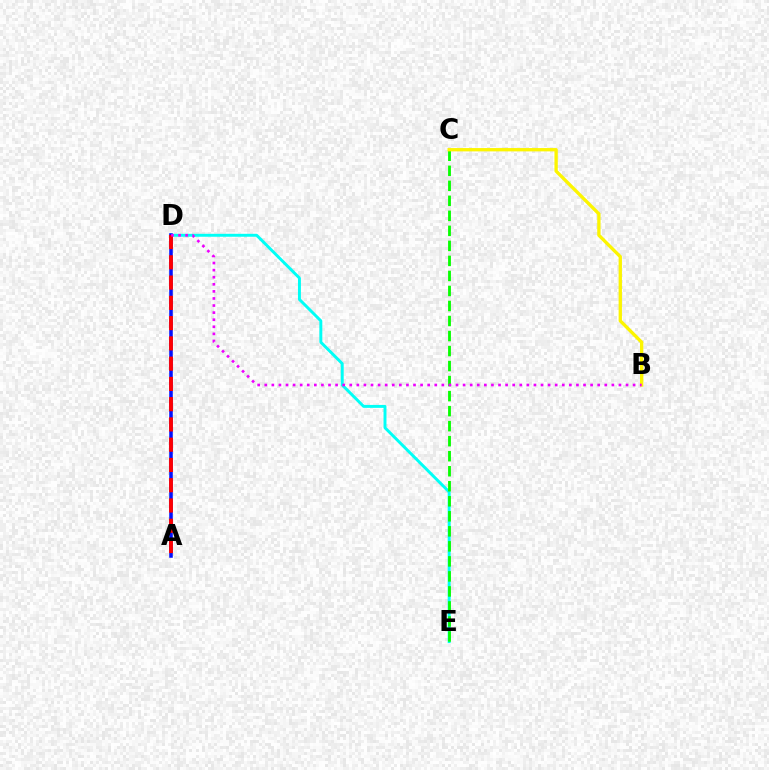{('D', 'E'): [{'color': '#00fff6', 'line_style': 'solid', 'thickness': 2.12}], ('C', 'E'): [{'color': '#08ff00', 'line_style': 'dashed', 'thickness': 2.04}], ('A', 'D'): [{'color': '#0010ff', 'line_style': 'solid', 'thickness': 2.55}, {'color': '#ff0000', 'line_style': 'dashed', 'thickness': 2.75}], ('B', 'C'): [{'color': '#fcf500', 'line_style': 'solid', 'thickness': 2.4}], ('B', 'D'): [{'color': '#ee00ff', 'line_style': 'dotted', 'thickness': 1.92}]}